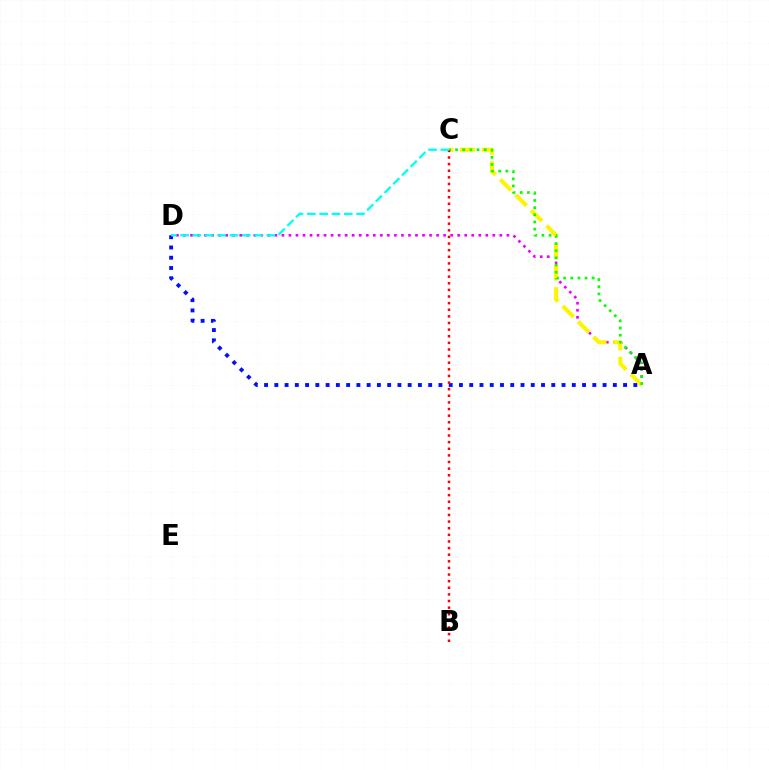{('A', 'D'): [{'color': '#ee00ff', 'line_style': 'dotted', 'thickness': 1.91}, {'color': '#0010ff', 'line_style': 'dotted', 'thickness': 2.79}], ('A', 'C'): [{'color': '#fcf500', 'line_style': 'dashed', 'thickness': 2.96}, {'color': '#08ff00', 'line_style': 'dotted', 'thickness': 1.95}], ('B', 'C'): [{'color': '#ff0000', 'line_style': 'dotted', 'thickness': 1.8}], ('C', 'D'): [{'color': '#00fff6', 'line_style': 'dashed', 'thickness': 1.67}]}